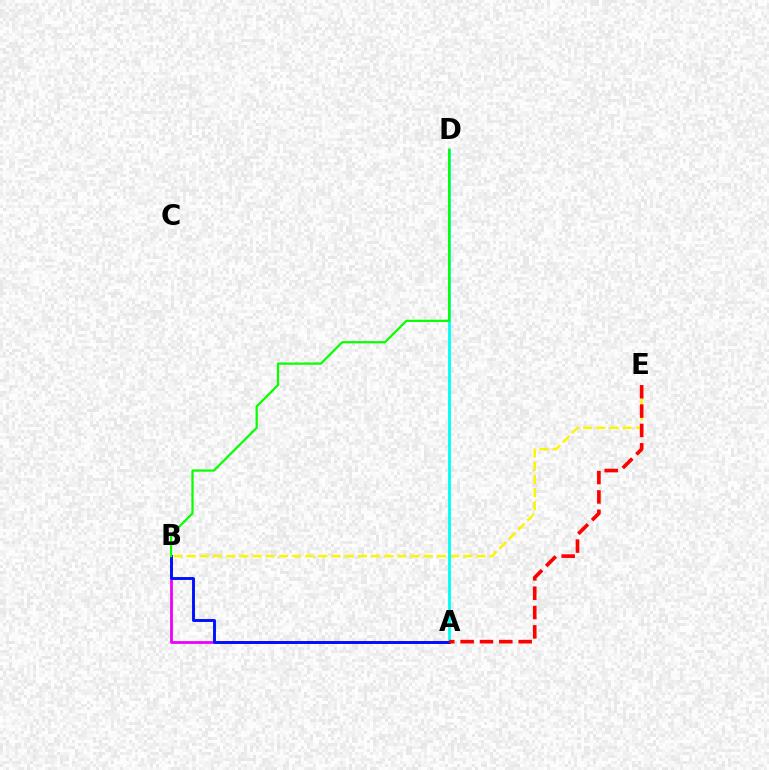{('A', 'B'): [{'color': '#ee00ff', 'line_style': 'solid', 'thickness': 2.01}, {'color': '#0010ff', 'line_style': 'solid', 'thickness': 2.1}], ('B', 'E'): [{'color': '#fcf500', 'line_style': 'dashed', 'thickness': 1.79}], ('A', 'D'): [{'color': '#00fff6', 'line_style': 'solid', 'thickness': 2.04}], ('A', 'E'): [{'color': '#ff0000', 'line_style': 'dashed', 'thickness': 2.63}], ('B', 'D'): [{'color': '#08ff00', 'line_style': 'solid', 'thickness': 1.62}]}